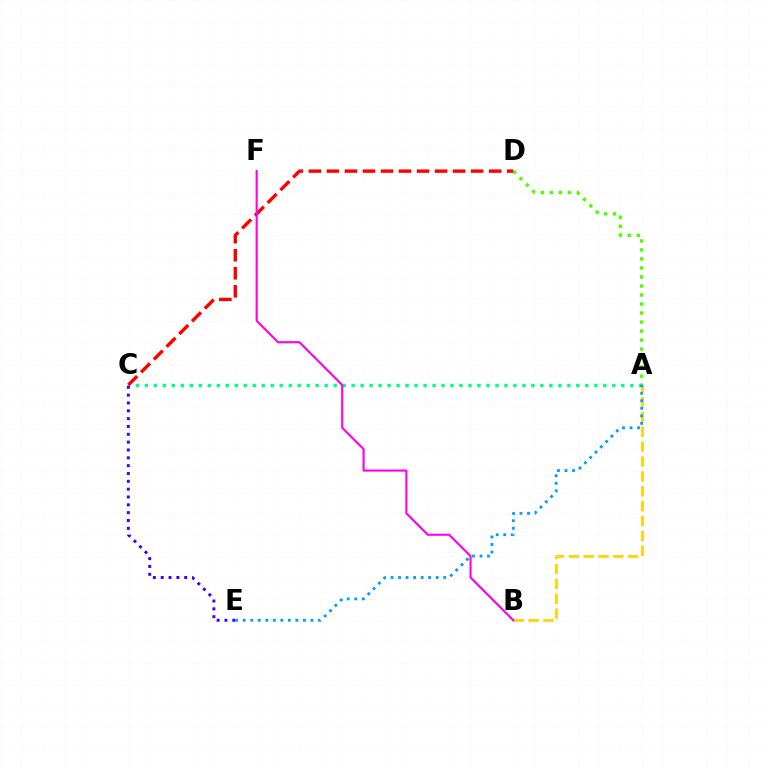{('A', 'D'): [{'color': '#4fff00', 'line_style': 'dotted', 'thickness': 2.45}], ('A', 'C'): [{'color': '#00ff86', 'line_style': 'dotted', 'thickness': 2.44}], ('A', 'B'): [{'color': '#ffd500', 'line_style': 'dashed', 'thickness': 2.02}], ('C', 'E'): [{'color': '#3700ff', 'line_style': 'dotted', 'thickness': 2.13}], ('C', 'D'): [{'color': '#ff0000', 'line_style': 'dashed', 'thickness': 2.45}], ('A', 'E'): [{'color': '#009eff', 'line_style': 'dotted', 'thickness': 2.04}], ('B', 'F'): [{'color': '#ff00ed', 'line_style': 'solid', 'thickness': 1.53}]}